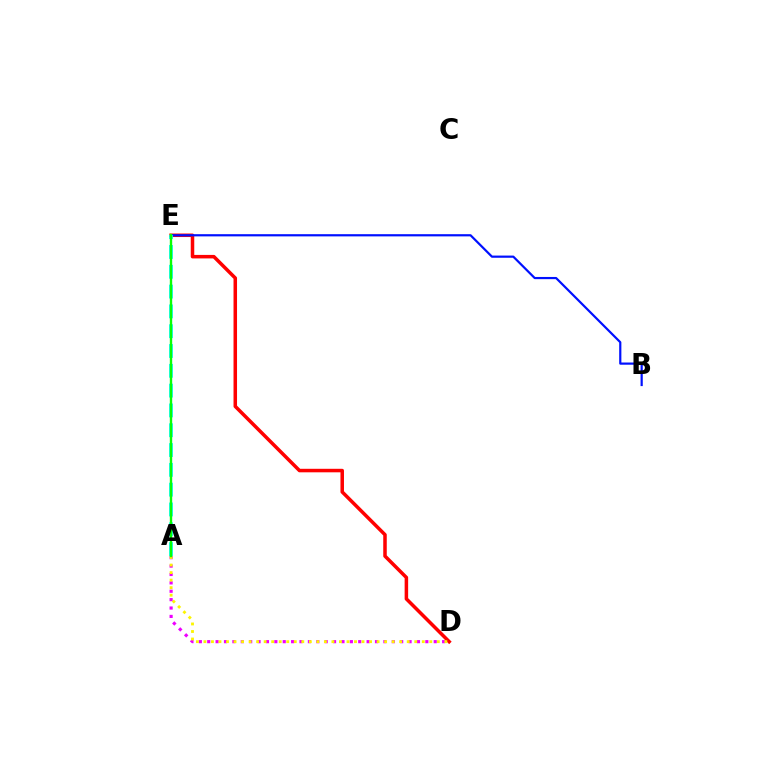{('A', 'D'): [{'color': '#ee00ff', 'line_style': 'dotted', 'thickness': 2.28}, {'color': '#fcf500', 'line_style': 'dotted', 'thickness': 2.05}], ('D', 'E'): [{'color': '#ff0000', 'line_style': 'solid', 'thickness': 2.53}], ('B', 'E'): [{'color': '#0010ff', 'line_style': 'solid', 'thickness': 1.58}], ('A', 'E'): [{'color': '#00fff6', 'line_style': 'dashed', 'thickness': 2.69}, {'color': '#08ff00', 'line_style': 'solid', 'thickness': 1.71}]}